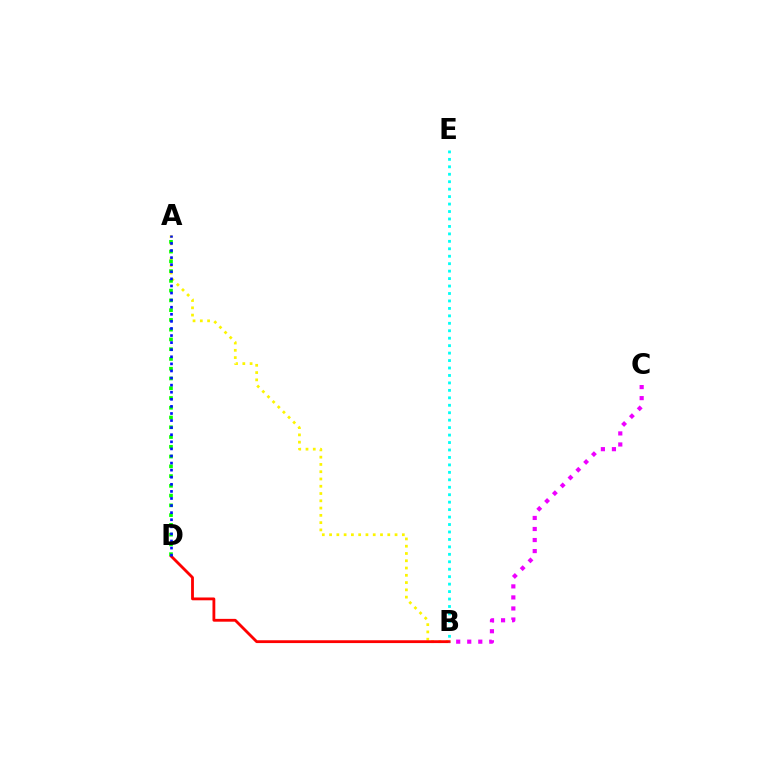{('A', 'B'): [{'color': '#fcf500', 'line_style': 'dotted', 'thickness': 1.98}], ('B', 'D'): [{'color': '#ff0000', 'line_style': 'solid', 'thickness': 2.03}], ('B', 'E'): [{'color': '#00fff6', 'line_style': 'dotted', 'thickness': 2.02}], ('A', 'D'): [{'color': '#08ff00', 'line_style': 'dotted', 'thickness': 2.65}, {'color': '#0010ff', 'line_style': 'dotted', 'thickness': 1.92}], ('B', 'C'): [{'color': '#ee00ff', 'line_style': 'dotted', 'thickness': 3.0}]}